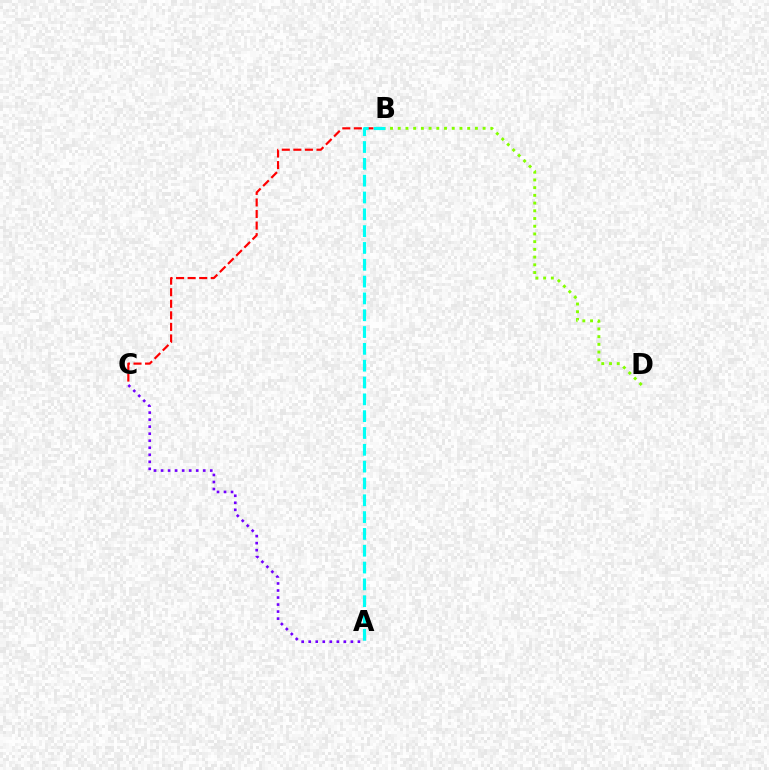{('A', 'C'): [{'color': '#7200ff', 'line_style': 'dotted', 'thickness': 1.91}], ('B', 'C'): [{'color': '#ff0000', 'line_style': 'dashed', 'thickness': 1.57}], ('A', 'B'): [{'color': '#00fff6', 'line_style': 'dashed', 'thickness': 2.29}], ('B', 'D'): [{'color': '#84ff00', 'line_style': 'dotted', 'thickness': 2.1}]}